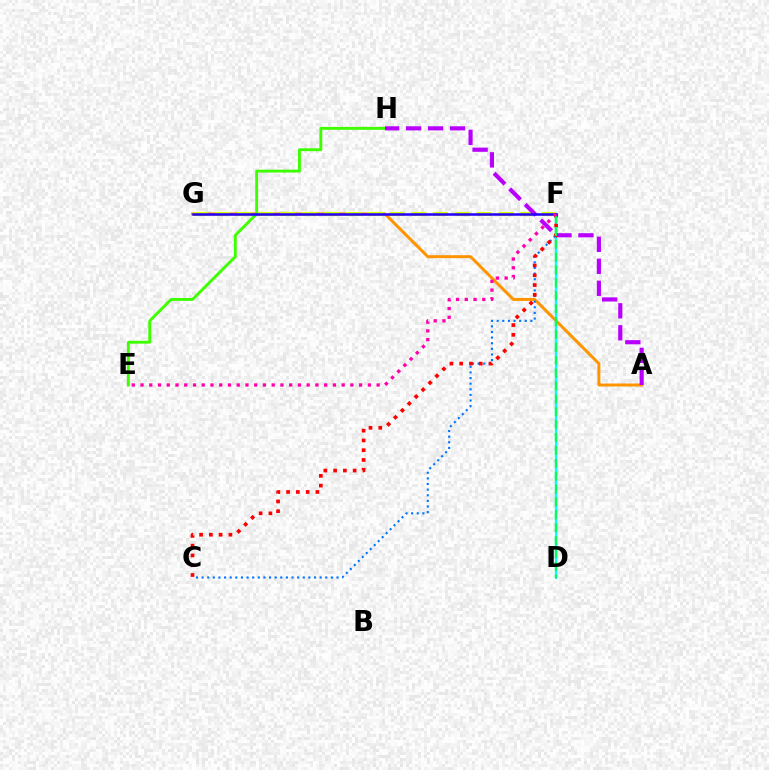{('A', 'G'): [{'color': '#ff9400', 'line_style': 'solid', 'thickness': 2.14}], ('E', 'H'): [{'color': '#3dff00', 'line_style': 'solid', 'thickness': 2.08}], ('C', 'F'): [{'color': '#0074ff', 'line_style': 'dotted', 'thickness': 1.53}, {'color': '#ff0000', 'line_style': 'dotted', 'thickness': 2.66}], ('F', 'G'): [{'color': '#d1ff00', 'line_style': 'dashed', 'thickness': 2.96}, {'color': '#2500ff', 'line_style': 'solid', 'thickness': 1.82}], ('A', 'H'): [{'color': '#b900ff', 'line_style': 'dashed', 'thickness': 2.99}], ('D', 'F'): [{'color': '#00fff6', 'line_style': 'solid', 'thickness': 1.59}, {'color': '#00ff5c', 'line_style': 'dashed', 'thickness': 1.75}], ('E', 'F'): [{'color': '#ff00ac', 'line_style': 'dotted', 'thickness': 2.38}]}